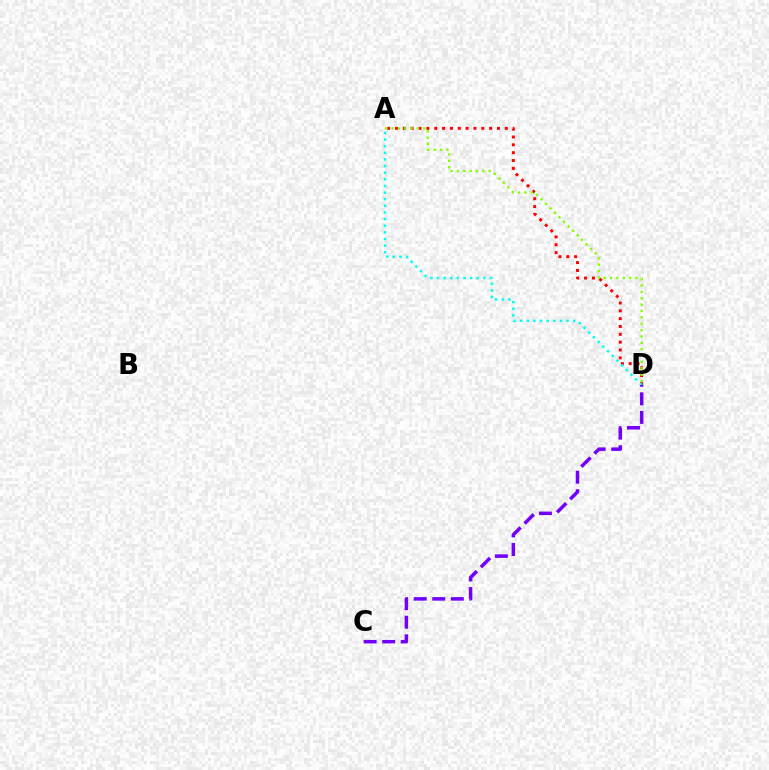{('A', 'D'): [{'color': '#ff0000', 'line_style': 'dotted', 'thickness': 2.13}, {'color': '#00fff6', 'line_style': 'dotted', 'thickness': 1.8}, {'color': '#84ff00', 'line_style': 'dotted', 'thickness': 1.73}], ('C', 'D'): [{'color': '#7200ff', 'line_style': 'dashed', 'thickness': 2.52}]}